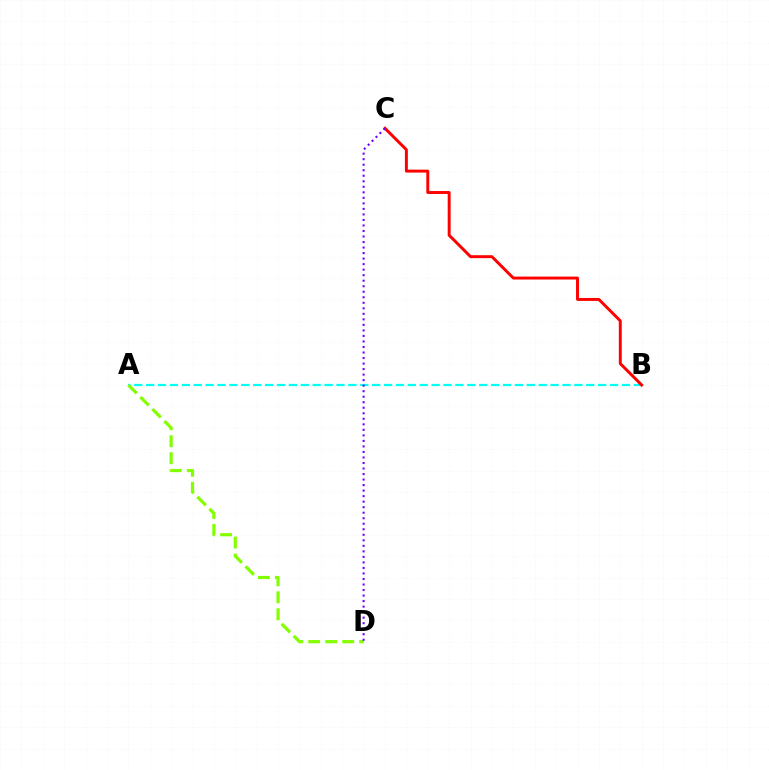{('A', 'B'): [{'color': '#00fff6', 'line_style': 'dashed', 'thickness': 1.62}], ('B', 'C'): [{'color': '#ff0000', 'line_style': 'solid', 'thickness': 2.12}], ('A', 'D'): [{'color': '#84ff00', 'line_style': 'dashed', 'thickness': 2.31}], ('C', 'D'): [{'color': '#7200ff', 'line_style': 'dotted', 'thickness': 1.5}]}